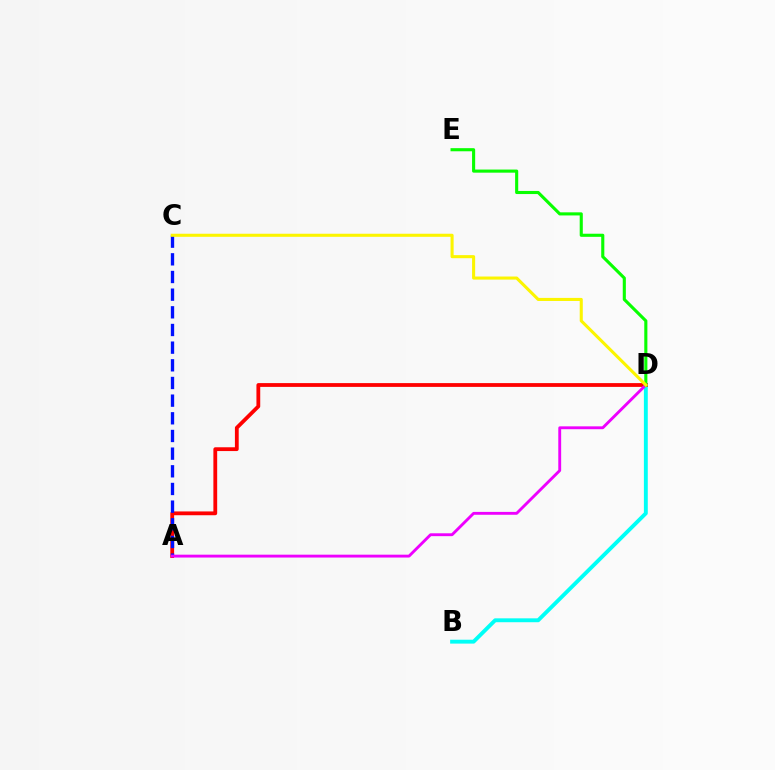{('B', 'D'): [{'color': '#00fff6', 'line_style': 'solid', 'thickness': 2.8}], ('A', 'D'): [{'color': '#ff0000', 'line_style': 'solid', 'thickness': 2.73}, {'color': '#ee00ff', 'line_style': 'solid', 'thickness': 2.07}], ('A', 'C'): [{'color': '#0010ff', 'line_style': 'dashed', 'thickness': 2.4}], ('D', 'E'): [{'color': '#08ff00', 'line_style': 'solid', 'thickness': 2.23}], ('C', 'D'): [{'color': '#fcf500', 'line_style': 'solid', 'thickness': 2.21}]}